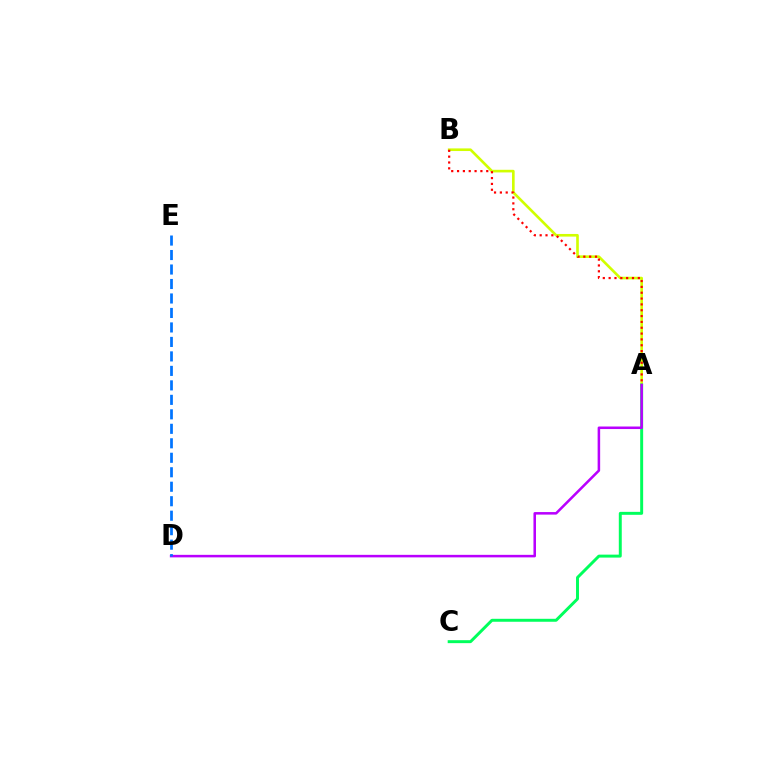{('A', 'B'): [{'color': '#d1ff00', 'line_style': 'solid', 'thickness': 1.9}, {'color': '#ff0000', 'line_style': 'dotted', 'thickness': 1.59}], ('A', 'C'): [{'color': '#00ff5c', 'line_style': 'solid', 'thickness': 2.13}], ('A', 'D'): [{'color': '#b900ff', 'line_style': 'solid', 'thickness': 1.83}], ('D', 'E'): [{'color': '#0074ff', 'line_style': 'dashed', 'thickness': 1.97}]}